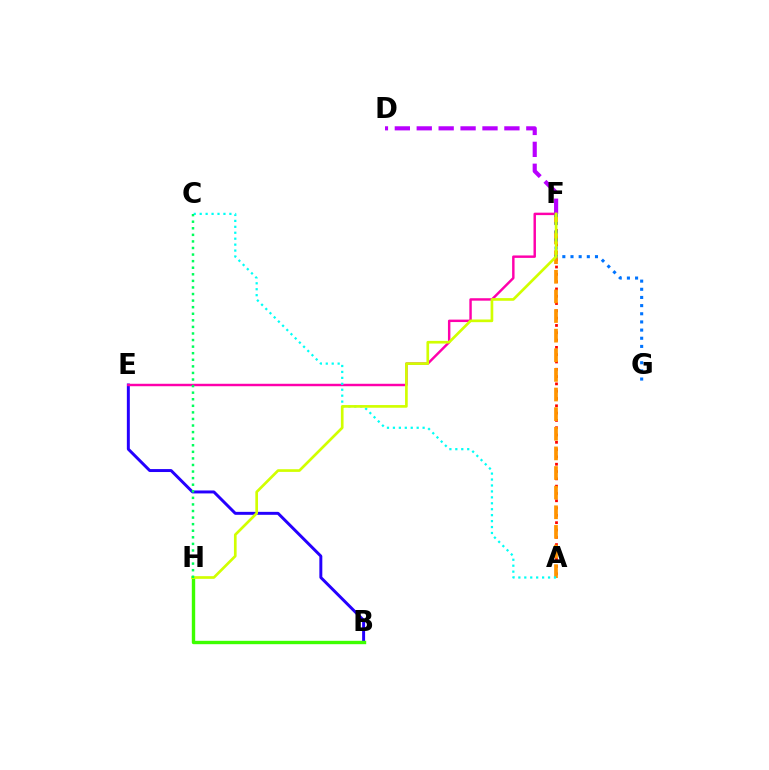{('A', 'F'): [{'color': '#ff0000', 'line_style': 'dotted', 'thickness': 1.98}, {'color': '#ff9400', 'line_style': 'dashed', 'thickness': 2.67}], ('B', 'E'): [{'color': '#2500ff', 'line_style': 'solid', 'thickness': 2.13}], ('E', 'F'): [{'color': '#ff00ac', 'line_style': 'solid', 'thickness': 1.76}], ('F', 'G'): [{'color': '#0074ff', 'line_style': 'dotted', 'thickness': 2.22}], ('D', 'F'): [{'color': '#b900ff', 'line_style': 'dashed', 'thickness': 2.98}], ('B', 'H'): [{'color': '#3dff00', 'line_style': 'solid', 'thickness': 2.44}], ('A', 'C'): [{'color': '#00fff6', 'line_style': 'dotted', 'thickness': 1.61}], ('F', 'H'): [{'color': '#d1ff00', 'line_style': 'solid', 'thickness': 1.93}], ('C', 'H'): [{'color': '#00ff5c', 'line_style': 'dotted', 'thickness': 1.79}]}